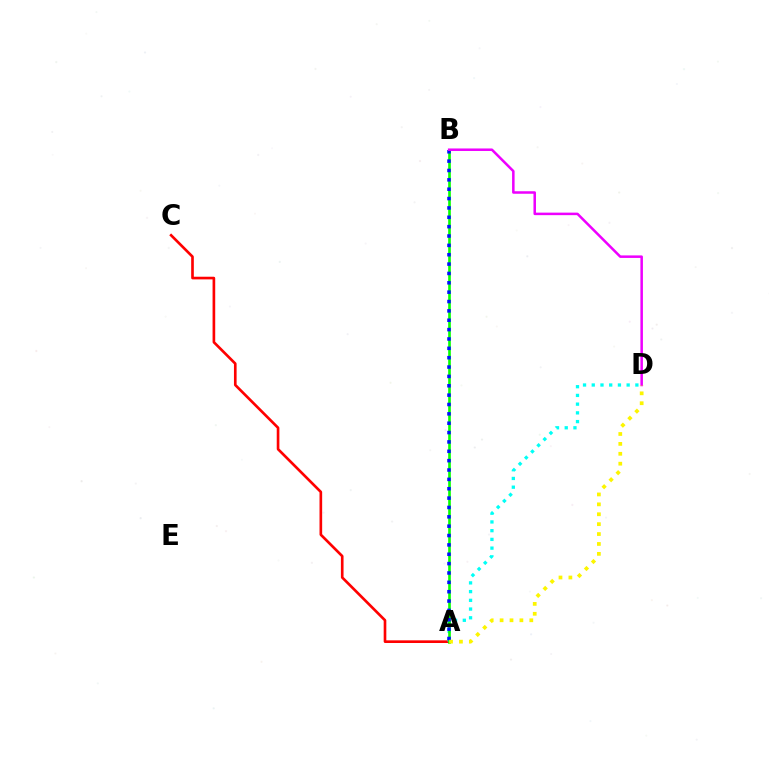{('A', 'C'): [{'color': '#ff0000', 'line_style': 'solid', 'thickness': 1.91}], ('A', 'D'): [{'color': '#00fff6', 'line_style': 'dotted', 'thickness': 2.37}, {'color': '#fcf500', 'line_style': 'dotted', 'thickness': 2.69}], ('A', 'B'): [{'color': '#08ff00', 'line_style': 'solid', 'thickness': 1.91}, {'color': '#0010ff', 'line_style': 'dotted', 'thickness': 2.54}], ('B', 'D'): [{'color': '#ee00ff', 'line_style': 'solid', 'thickness': 1.81}]}